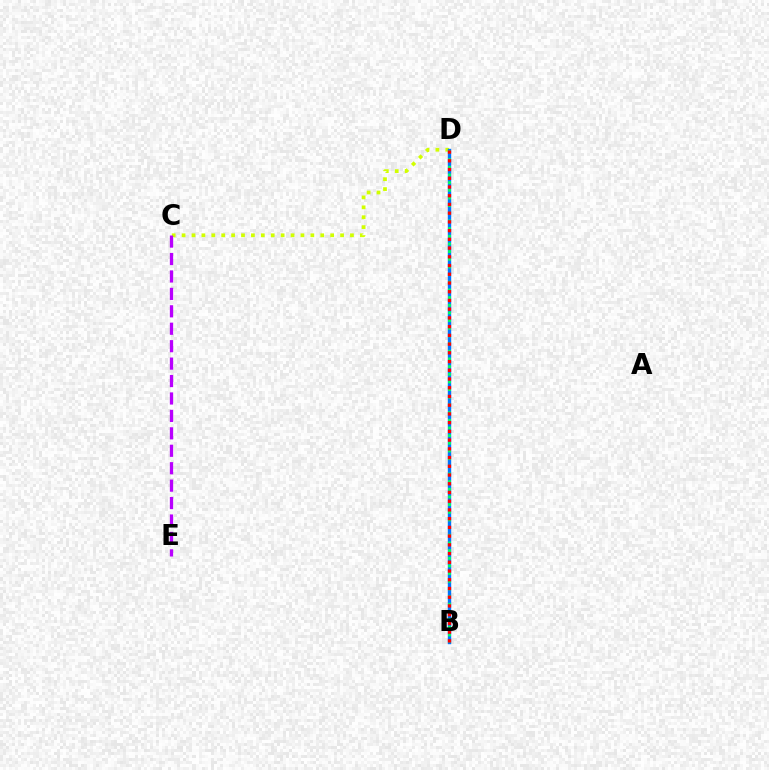{('C', 'D'): [{'color': '#d1ff00', 'line_style': 'dotted', 'thickness': 2.69}], ('C', 'E'): [{'color': '#b900ff', 'line_style': 'dashed', 'thickness': 2.37}], ('B', 'D'): [{'color': '#0074ff', 'line_style': 'solid', 'thickness': 2.44}, {'color': '#00ff5c', 'line_style': 'dotted', 'thickness': 2.08}, {'color': '#ff0000', 'line_style': 'dotted', 'thickness': 2.37}]}